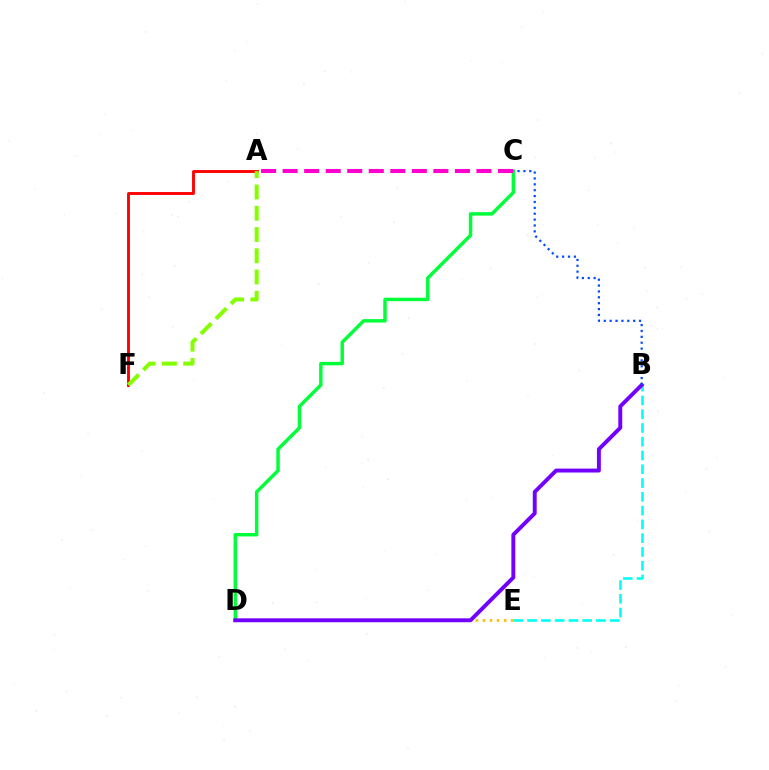{('C', 'D'): [{'color': '#00ff39', 'line_style': 'solid', 'thickness': 2.48}], ('D', 'E'): [{'color': '#ffbd00', 'line_style': 'dotted', 'thickness': 1.92}], ('B', 'E'): [{'color': '#00fff6', 'line_style': 'dashed', 'thickness': 1.87}], ('A', 'F'): [{'color': '#ff0000', 'line_style': 'solid', 'thickness': 2.07}, {'color': '#84ff00', 'line_style': 'dashed', 'thickness': 2.89}], ('A', 'C'): [{'color': '#ff00cf', 'line_style': 'dashed', 'thickness': 2.93}], ('B', 'D'): [{'color': '#7200ff', 'line_style': 'solid', 'thickness': 2.82}], ('B', 'C'): [{'color': '#004bff', 'line_style': 'dotted', 'thickness': 1.6}]}